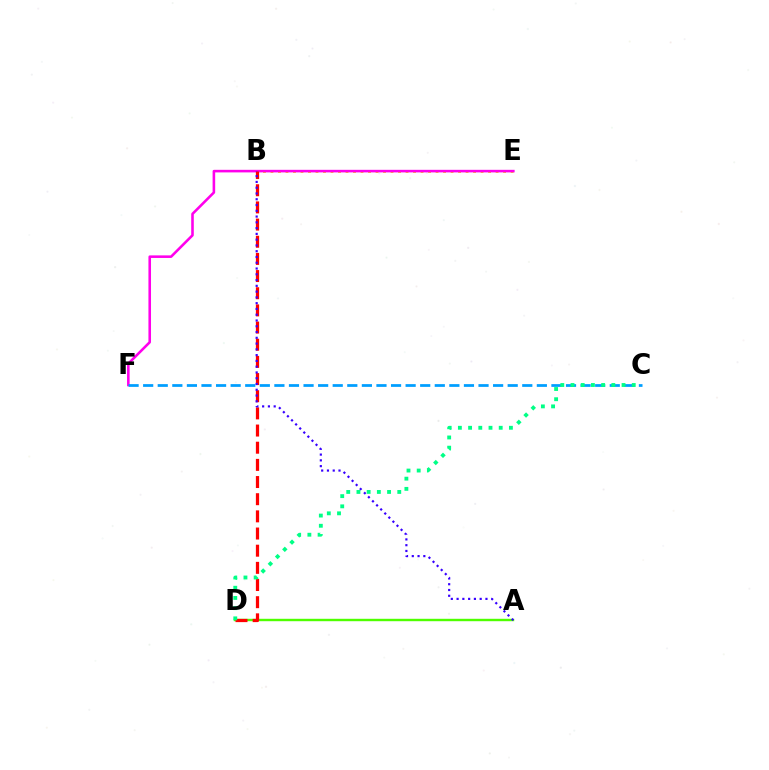{('B', 'E'): [{'color': '#ffd500', 'line_style': 'dotted', 'thickness': 2.04}], ('E', 'F'): [{'color': '#ff00ed', 'line_style': 'solid', 'thickness': 1.86}], ('A', 'D'): [{'color': '#4fff00', 'line_style': 'solid', 'thickness': 1.74}], ('B', 'D'): [{'color': '#ff0000', 'line_style': 'dashed', 'thickness': 2.33}], ('C', 'F'): [{'color': '#009eff', 'line_style': 'dashed', 'thickness': 1.98}], ('A', 'B'): [{'color': '#3700ff', 'line_style': 'dotted', 'thickness': 1.57}], ('C', 'D'): [{'color': '#00ff86', 'line_style': 'dotted', 'thickness': 2.77}]}